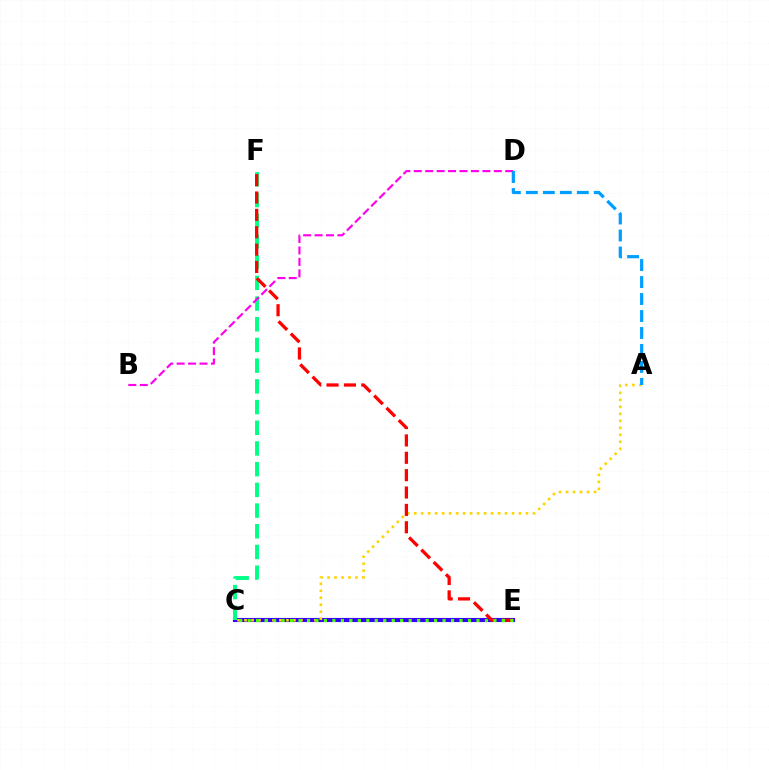{('C', 'E'): [{'color': '#3700ff', 'line_style': 'solid', 'thickness': 2.97}, {'color': '#4fff00', 'line_style': 'dotted', 'thickness': 2.3}], ('C', 'F'): [{'color': '#00ff86', 'line_style': 'dashed', 'thickness': 2.81}], ('A', 'C'): [{'color': '#ffd500', 'line_style': 'dotted', 'thickness': 1.9}], ('E', 'F'): [{'color': '#ff0000', 'line_style': 'dashed', 'thickness': 2.36}], ('B', 'D'): [{'color': '#ff00ed', 'line_style': 'dashed', 'thickness': 1.55}], ('A', 'D'): [{'color': '#009eff', 'line_style': 'dashed', 'thickness': 2.31}]}